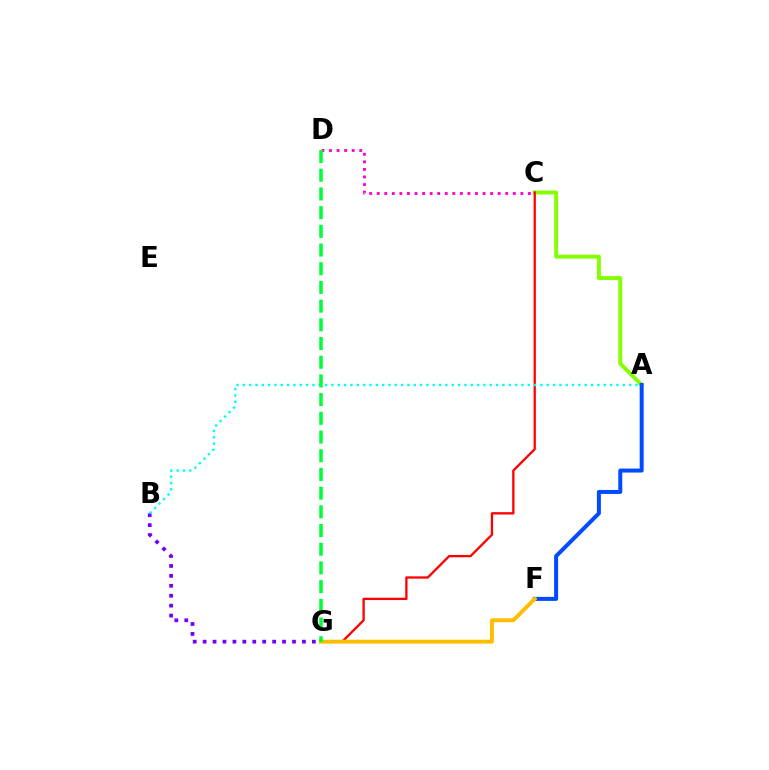{('B', 'G'): [{'color': '#7200ff', 'line_style': 'dotted', 'thickness': 2.7}], ('A', 'C'): [{'color': '#84ff00', 'line_style': 'solid', 'thickness': 2.81}], ('A', 'F'): [{'color': '#004bff', 'line_style': 'solid', 'thickness': 2.87}], ('C', 'D'): [{'color': '#ff00cf', 'line_style': 'dotted', 'thickness': 2.05}], ('C', 'G'): [{'color': '#ff0000', 'line_style': 'solid', 'thickness': 1.66}], ('A', 'B'): [{'color': '#00fff6', 'line_style': 'dotted', 'thickness': 1.72}], ('F', 'G'): [{'color': '#ffbd00', 'line_style': 'solid', 'thickness': 2.81}], ('D', 'G'): [{'color': '#00ff39', 'line_style': 'dashed', 'thickness': 2.54}]}